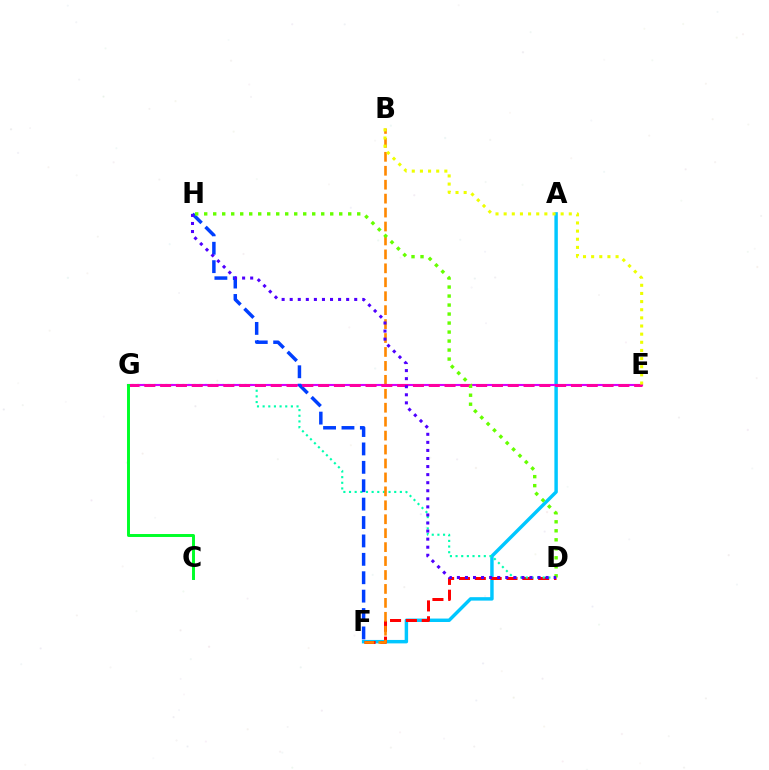{('A', 'F'): [{'color': '#00c7ff', 'line_style': 'solid', 'thickness': 2.48}], ('D', 'F'): [{'color': '#ff0000', 'line_style': 'dashed', 'thickness': 2.15}], ('D', 'G'): [{'color': '#00ffaf', 'line_style': 'dotted', 'thickness': 1.53}], ('B', 'F'): [{'color': '#ff8800', 'line_style': 'dashed', 'thickness': 1.89}], ('E', 'G'): [{'color': '#d600ff', 'line_style': 'solid', 'thickness': 1.53}, {'color': '#ff00a0', 'line_style': 'dashed', 'thickness': 2.15}], ('F', 'H'): [{'color': '#003fff', 'line_style': 'dashed', 'thickness': 2.5}], ('D', 'H'): [{'color': '#66ff00', 'line_style': 'dotted', 'thickness': 2.45}, {'color': '#4f00ff', 'line_style': 'dotted', 'thickness': 2.19}], ('C', 'G'): [{'color': '#00ff27', 'line_style': 'solid', 'thickness': 2.12}], ('B', 'E'): [{'color': '#eeff00', 'line_style': 'dotted', 'thickness': 2.21}]}